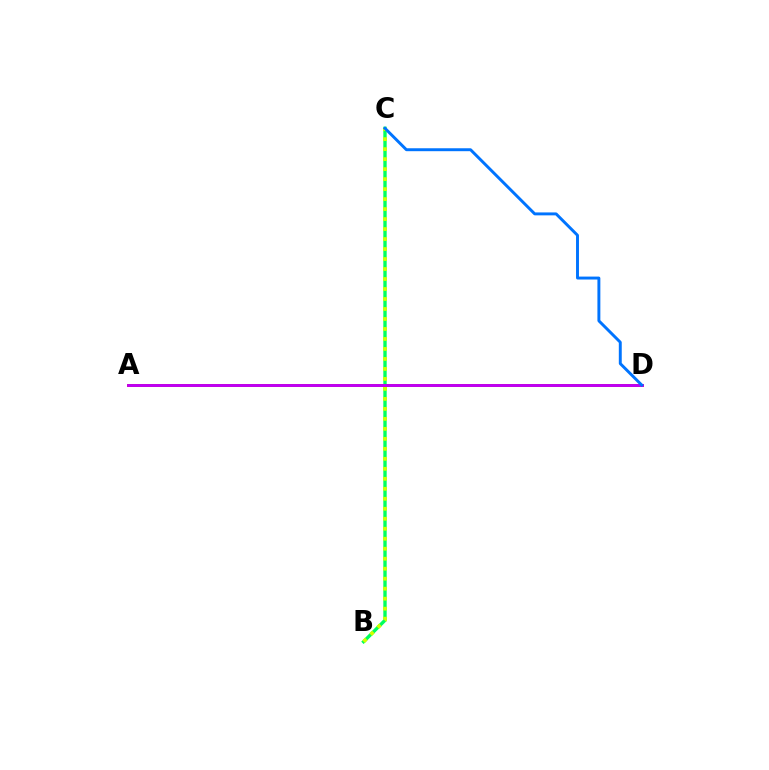{('B', 'C'): [{'color': '#00ff5c', 'line_style': 'solid', 'thickness': 2.42}, {'color': '#d1ff00', 'line_style': 'dotted', 'thickness': 2.71}], ('A', 'D'): [{'color': '#ff0000', 'line_style': 'solid', 'thickness': 2.01}, {'color': '#b900ff', 'line_style': 'solid', 'thickness': 1.97}], ('C', 'D'): [{'color': '#0074ff', 'line_style': 'solid', 'thickness': 2.11}]}